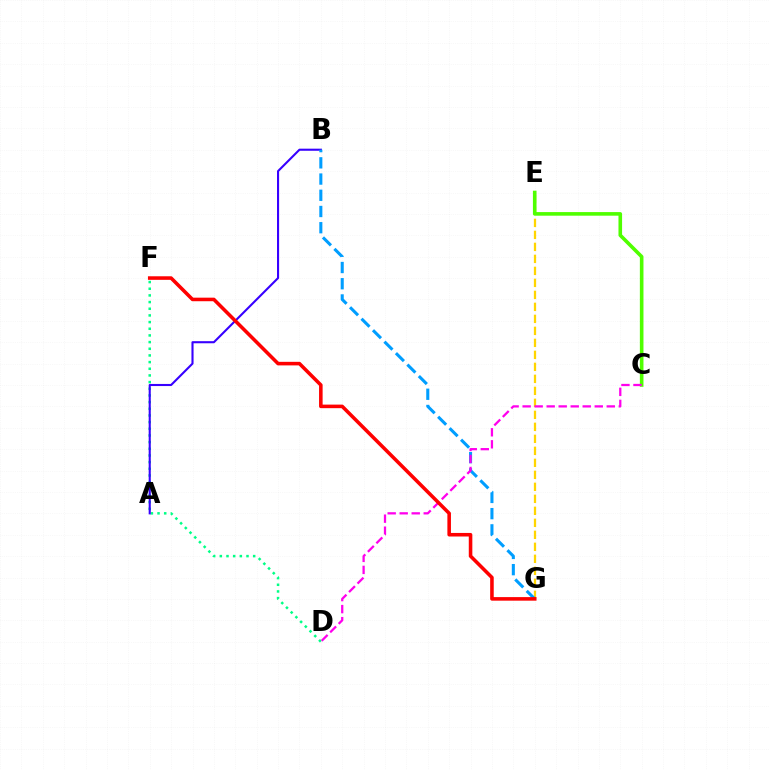{('D', 'F'): [{'color': '#00ff86', 'line_style': 'dotted', 'thickness': 1.81}], ('E', 'G'): [{'color': '#ffd500', 'line_style': 'dashed', 'thickness': 1.63}], ('C', 'E'): [{'color': '#4fff00', 'line_style': 'solid', 'thickness': 2.6}], ('A', 'B'): [{'color': '#3700ff', 'line_style': 'solid', 'thickness': 1.51}], ('B', 'G'): [{'color': '#009eff', 'line_style': 'dashed', 'thickness': 2.2}], ('C', 'D'): [{'color': '#ff00ed', 'line_style': 'dashed', 'thickness': 1.63}], ('F', 'G'): [{'color': '#ff0000', 'line_style': 'solid', 'thickness': 2.57}]}